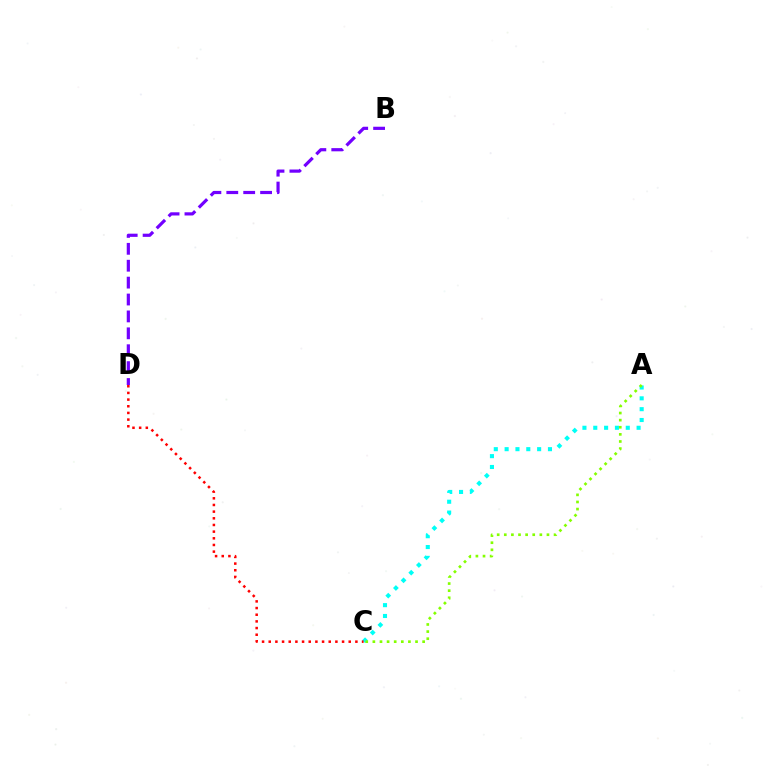{('A', 'C'): [{'color': '#00fff6', 'line_style': 'dotted', 'thickness': 2.94}, {'color': '#84ff00', 'line_style': 'dotted', 'thickness': 1.93}], ('C', 'D'): [{'color': '#ff0000', 'line_style': 'dotted', 'thickness': 1.81}], ('B', 'D'): [{'color': '#7200ff', 'line_style': 'dashed', 'thickness': 2.3}]}